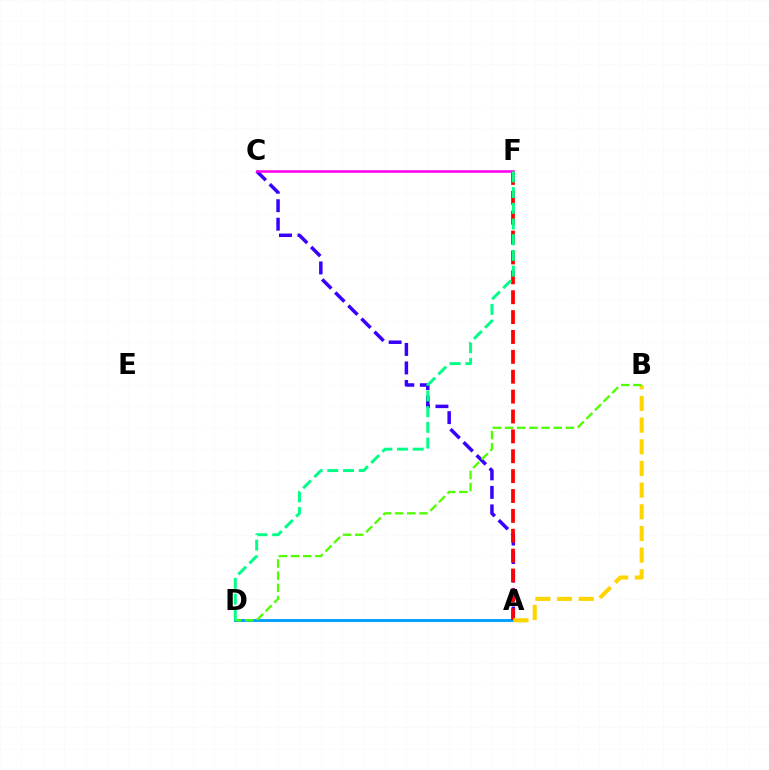{('A', 'D'): [{'color': '#009eff', 'line_style': 'solid', 'thickness': 2.09}], ('A', 'C'): [{'color': '#3700ff', 'line_style': 'dashed', 'thickness': 2.51}], ('A', 'F'): [{'color': '#ff0000', 'line_style': 'dashed', 'thickness': 2.7}], ('C', 'F'): [{'color': '#ff00ed', 'line_style': 'solid', 'thickness': 1.86}], ('A', 'B'): [{'color': '#ffd500', 'line_style': 'dashed', 'thickness': 2.94}], ('B', 'D'): [{'color': '#4fff00', 'line_style': 'dashed', 'thickness': 1.65}], ('D', 'F'): [{'color': '#00ff86', 'line_style': 'dashed', 'thickness': 2.13}]}